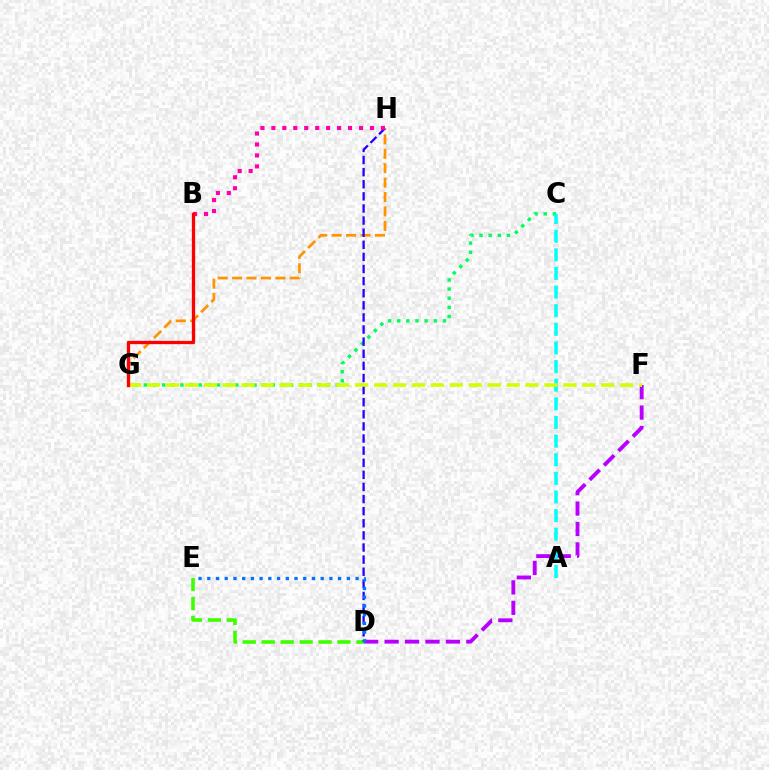{('G', 'H'): [{'color': '#ff9400', 'line_style': 'dashed', 'thickness': 1.96}], ('C', 'G'): [{'color': '#00ff5c', 'line_style': 'dotted', 'thickness': 2.48}], ('D', 'E'): [{'color': '#3dff00', 'line_style': 'dashed', 'thickness': 2.57}, {'color': '#0074ff', 'line_style': 'dotted', 'thickness': 2.37}], ('D', 'F'): [{'color': '#b900ff', 'line_style': 'dashed', 'thickness': 2.78}], ('D', 'H'): [{'color': '#2500ff', 'line_style': 'dashed', 'thickness': 1.64}], ('A', 'C'): [{'color': '#00fff6', 'line_style': 'dashed', 'thickness': 2.53}], ('F', 'G'): [{'color': '#d1ff00', 'line_style': 'dashed', 'thickness': 2.57}], ('B', 'H'): [{'color': '#ff00ac', 'line_style': 'dotted', 'thickness': 2.98}], ('B', 'G'): [{'color': '#ff0000', 'line_style': 'solid', 'thickness': 2.38}]}